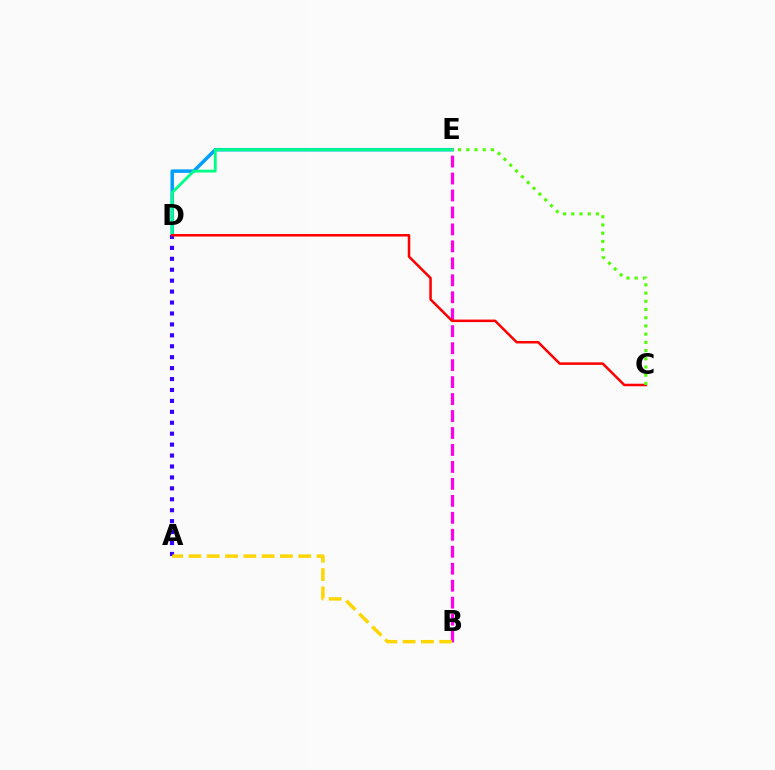{('D', 'E'): [{'color': '#009eff', 'line_style': 'solid', 'thickness': 2.51}, {'color': '#00ff86', 'line_style': 'solid', 'thickness': 2.05}], ('B', 'E'): [{'color': '#ff00ed', 'line_style': 'dashed', 'thickness': 2.3}], ('A', 'D'): [{'color': '#3700ff', 'line_style': 'dotted', 'thickness': 2.97}], ('A', 'B'): [{'color': '#ffd500', 'line_style': 'dashed', 'thickness': 2.49}], ('C', 'D'): [{'color': '#ff0000', 'line_style': 'solid', 'thickness': 1.82}], ('C', 'E'): [{'color': '#4fff00', 'line_style': 'dotted', 'thickness': 2.23}]}